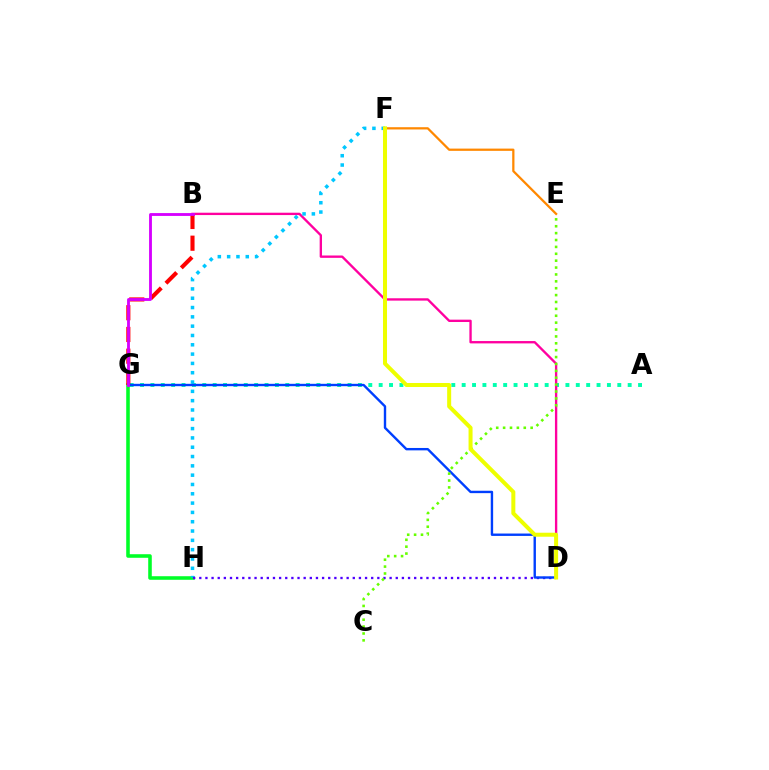{('A', 'G'): [{'color': '#00ffaf', 'line_style': 'dotted', 'thickness': 2.82}], ('G', 'H'): [{'color': '#00ff27', 'line_style': 'solid', 'thickness': 2.57}], ('B', 'D'): [{'color': '#ff00a0', 'line_style': 'solid', 'thickness': 1.69}], ('F', 'H'): [{'color': '#00c7ff', 'line_style': 'dotted', 'thickness': 2.53}], ('D', 'H'): [{'color': '#4f00ff', 'line_style': 'dotted', 'thickness': 1.67}], ('B', 'G'): [{'color': '#ff0000', 'line_style': 'dashed', 'thickness': 2.95}, {'color': '#d600ff', 'line_style': 'solid', 'thickness': 2.05}], ('E', 'F'): [{'color': '#ff8800', 'line_style': 'solid', 'thickness': 1.62}], ('D', 'G'): [{'color': '#003fff', 'line_style': 'solid', 'thickness': 1.72}], ('C', 'E'): [{'color': '#66ff00', 'line_style': 'dotted', 'thickness': 1.87}], ('D', 'F'): [{'color': '#eeff00', 'line_style': 'solid', 'thickness': 2.89}]}